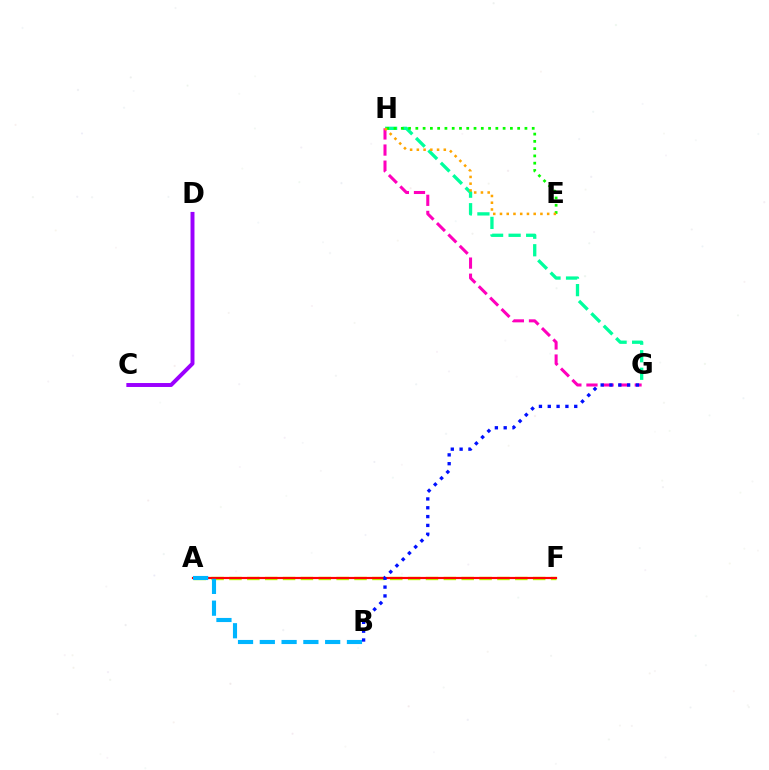{('G', 'H'): [{'color': '#ff00bd', 'line_style': 'dashed', 'thickness': 2.19}, {'color': '#00ff9d', 'line_style': 'dashed', 'thickness': 2.38}], ('A', 'F'): [{'color': '#b3ff00', 'line_style': 'dashed', 'thickness': 2.43}, {'color': '#ff0000', 'line_style': 'solid', 'thickness': 1.58}], ('E', 'H'): [{'color': '#08ff00', 'line_style': 'dotted', 'thickness': 1.98}, {'color': '#ffa500', 'line_style': 'dotted', 'thickness': 1.83}], ('C', 'D'): [{'color': '#9b00ff', 'line_style': 'solid', 'thickness': 2.84}], ('A', 'B'): [{'color': '#00b5ff', 'line_style': 'dashed', 'thickness': 2.96}], ('B', 'G'): [{'color': '#0010ff', 'line_style': 'dotted', 'thickness': 2.4}]}